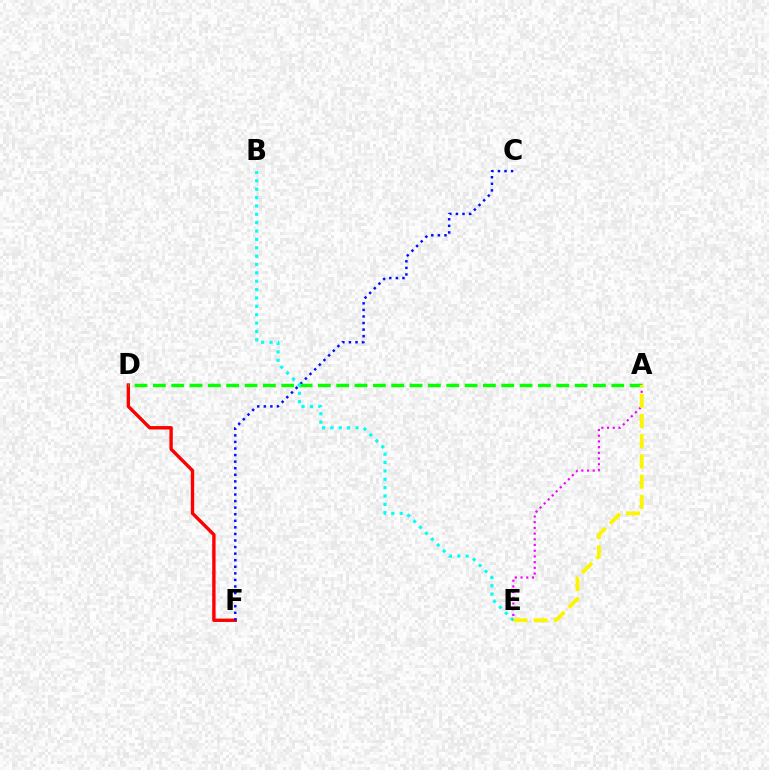{('D', 'F'): [{'color': '#ff0000', 'line_style': 'solid', 'thickness': 2.43}], ('C', 'F'): [{'color': '#0010ff', 'line_style': 'dotted', 'thickness': 1.79}], ('A', 'D'): [{'color': '#08ff00', 'line_style': 'dashed', 'thickness': 2.49}], ('B', 'E'): [{'color': '#00fff6', 'line_style': 'dotted', 'thickness': 2.27}], ('A', 'E'): [{'color': '#ee00ff', 'line_style': 'dotted', 'thickness': 1.55}, {'color': '#fcf500', 'line_style': 'dashed', 'thickness': 2.75}]}